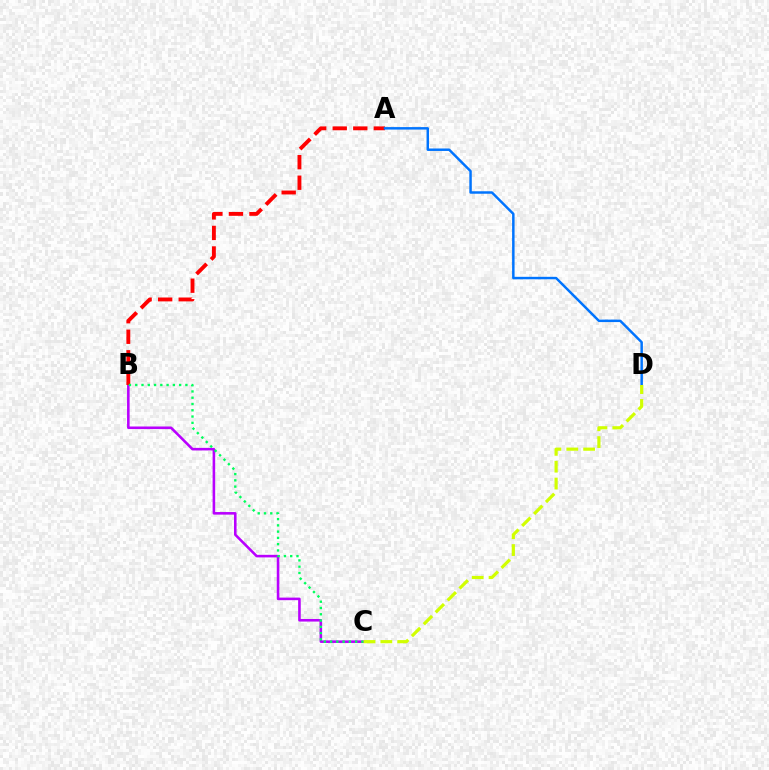{('B', 'C'): [{'color': '#b900ff', 'line_style': 'solid', 'thickness': 1.85}, {'color': '#00ff5c', 'line_style': 'dotted', 'thickness': 1.7}], ('A', 'B'): [{'color': '#ff0000', 'line_style': 'dashed', 'thickness': 2.79}], ('A', 'D'): [{'color': '#0074ff', 'line_style': 'solid', 'thickness': 1.78}], ('C', 'D'): [{'color': '#d1ff00', 'line_style': 'dashed', 'thickness': 2.29}]}